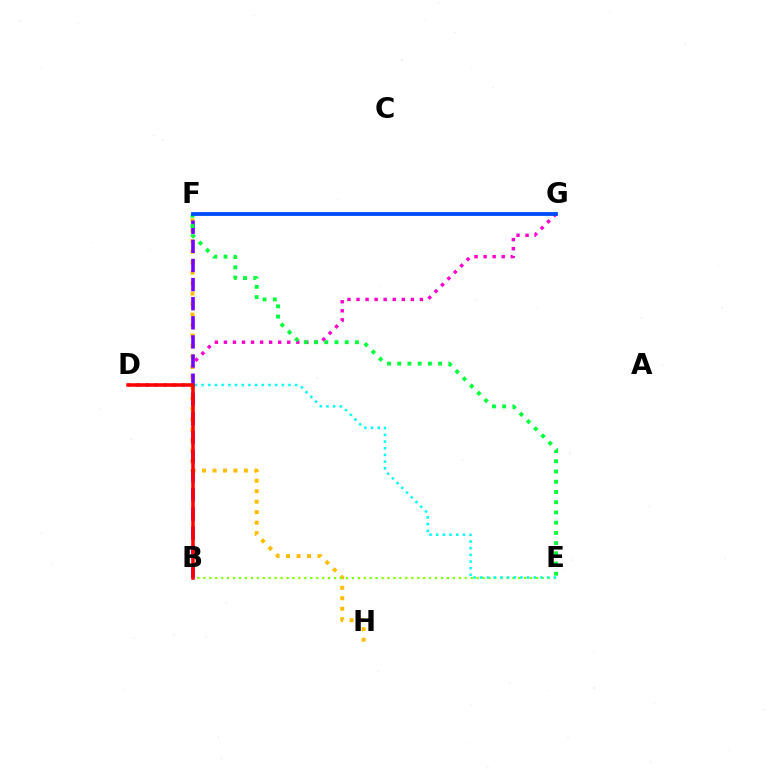{('D', 'G'): [{'color': '#ff00cf', 'line_style': 'dotted', 'thickness': 2.46}], ('F', 'H'): [{'color': '#ffbd00', 'line_style': 'dotted', 'thickness': 2.84}], ('B', 'E'): [{'color': '#84ff00', 'line_style': 'dotted', 'thickness': 1.61}], ('B', 'F'): [{'color': '#7200ff', 'line_style': 'dashed', 'thickness': 2.6}], ('E', 'F'): [{'color': '#00ff39', 'line_style': 'dotted', 'thickness': 2.78}], ('F', 'G'): [{'color': '#004bff', 'line_style': 'solid', 'thickness': 2.74}], ('D', 'E'): [{'color': '#00fff6', 'line_style': 'dotted', 'thickness': 1.82}], ('B', 'D'): [{'color': '#ff0000', 'line_style': 'solid', 'thickness': 2.54}]}